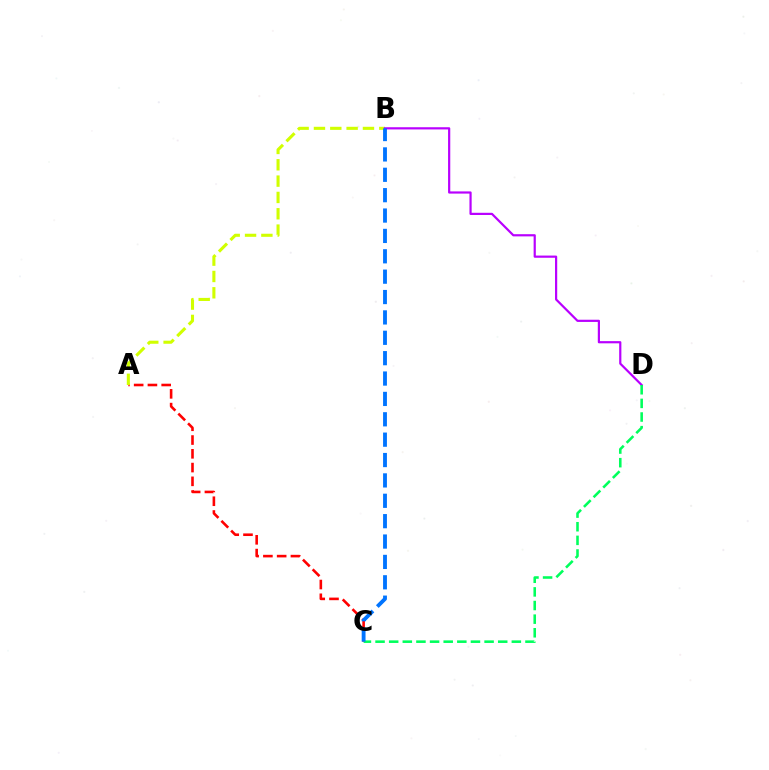{('A', 'C'): [{'color': '#ff0000', 'line_style': 'dashed', 'thickness': 1.87}], ('A', 'B'): [{'color': '#d1ff00', 'line_style': 'dashed', 'thickness': 2.22}], ('B', 'D'): [{'color': '#b900ff', 'line_style': 'solid', 'thickness': 1.58}], ('C', 'D'): [{'color': '#00ff5c', 'line_style': 'dashed', 'thickness': 1.85}], ('B', 'C'): [{'color': '#0074ff', 'line_style': 'dashed', 'thickness': 2.77}]}